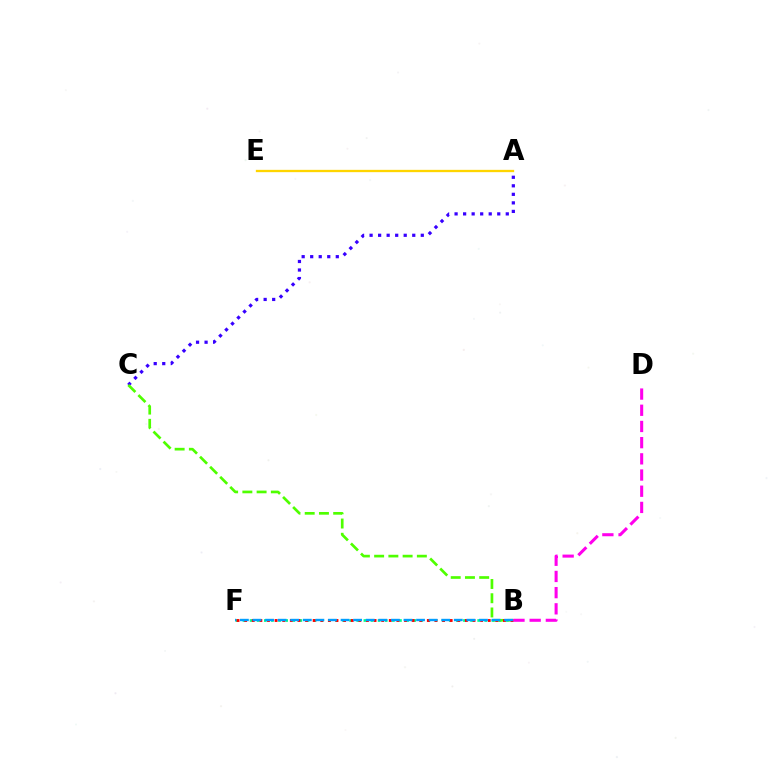{('A', 'C'): [{'color': '#3700ff', 'line_style': 'dotted', 'thickness': 2.32}], ('B', 'F'): [{'color': '#00ff86', 'line_style': 'dotted', 'thickness': 1.93}, {'color': '#ff0000', 'line_style': 'dotted', 'thickness': 2.07}, {'color': '#009eff', 'line_style': 'dashed', 'thickness': 1.71}], ('B', 'C'): [{'color': '#4fff00', 'line_style': 'dashed', 'thickness': 1.93}], ('B', 'D'): [{'color': '#ff00ed', 'line_style': 'dashed', 'thickness': 2.2}], ('A', 'E'): [{'color': '#ffd500', 'line_style': 'solid', 'thickness': 1.66}]}